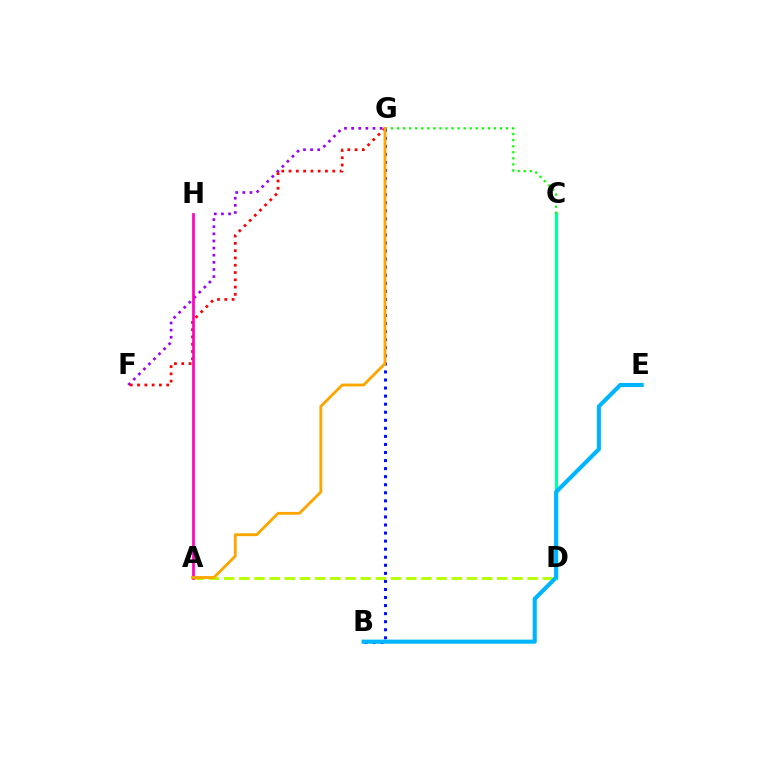{('F', 'G'): [{'color': '#9b00ff', 'line_style': 'dotted', 'thickness': 1.94}, {'color': '#ff0000', 'line_style': 'dotted', 'thickness': 1.98}], ('C', 'D'): [{'color': '#00ff9d', 'line_style': 'solid', 'thickness': 2.35}], ('C', 'G'): [{'color': '#08ff00', 'line_style': 'dotted', 'thickness': 1.64}], ('B', 'G'): [{'color': '#0010ff', 'line_style': 'dotted', 'thickness': 2.19}], ('A', 'D'): [{'color': '#b3ff00', 'line_style': 'dashed', 'thickness': 2.06}], ('A', 'H'): [{'color': '#ff00bd', 'line_style': 'solid', 'thickness': 1.95}], ('B', 'E'): [{'color': '#00b5ff', 'line_style': 'solid', 'thickness': 2.95}], ('A', 'G'): [{'color': '#ffa500', 'line_style': 'solid', 'thickness': 2.04}]}